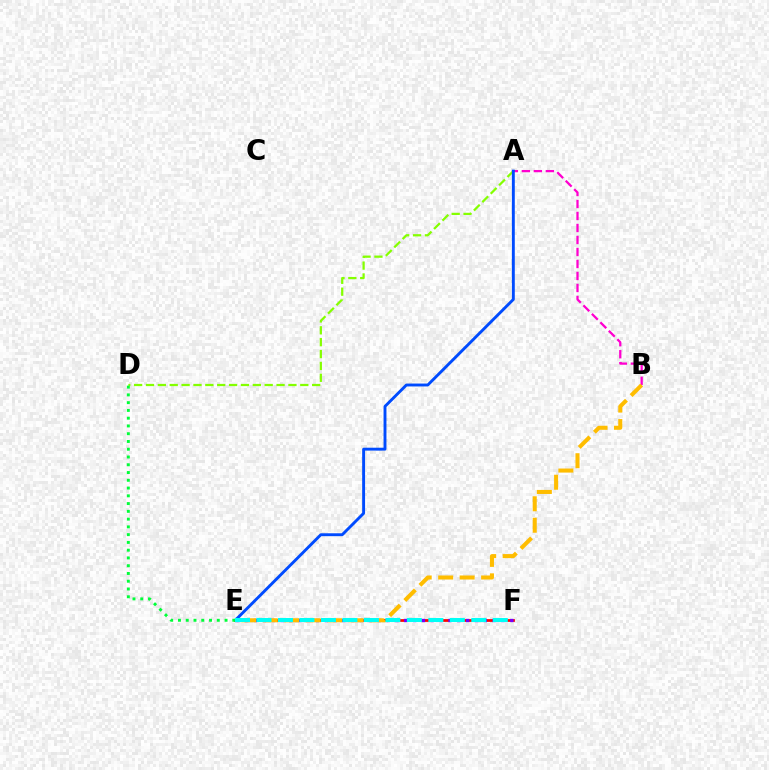{('A', 'D'): [{'color': '#84ff00', 'line_style': 'dashed', 'thickness': 1.61}], ('A', 'B'): [{'color': '#ff00cf', 'line_style': 'dashed', 'thickness': 1.63}], ('A', 'E'): [{'color': '#004bff', 'line_style': 'solid', 'thickness': 2.09}], ('E', 'F'): [{'color': '#ff0000', 'line_style': 'solid', 'thickness': 1.97}, {'color': '#7200ff', 'line_style': 'dotted', 'thickness': 2.4}, {'color': '#00fff6', 'line_style': 'dashed', 'thickness': 2.92}], ('D', 'E'): [{'color': '#00ff39', 'line_style': 'dotted', 'thickness': 2.11}], ('B', 'E'): [{'color': '#ffbd00', 'line_style': 'dashed', 'thickness': 2.92}]}